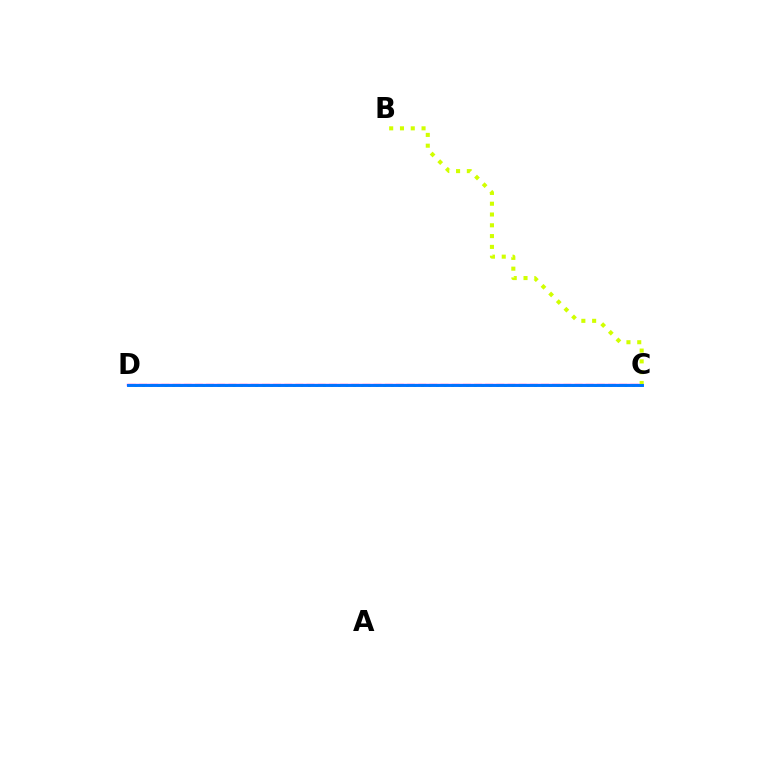{('C', 'D'): [{'color': '#ff0000', 'line_style': 'dashed', 'thickness': 1.52}, {'color': '#b900ff', 'line_style': 'solid', 'thickness': 1.67}, {'color': '#00ff5c', 'line_style': 'dotted', 'thickness': 2.05}, {'color': '#0074ff', 'line_style': 'solid', 'thickness': 2.1}], ('B', 'C'): [{'color': '#d1ff00', 'line_style': 'dotted', 'thickness': 2.93}]}